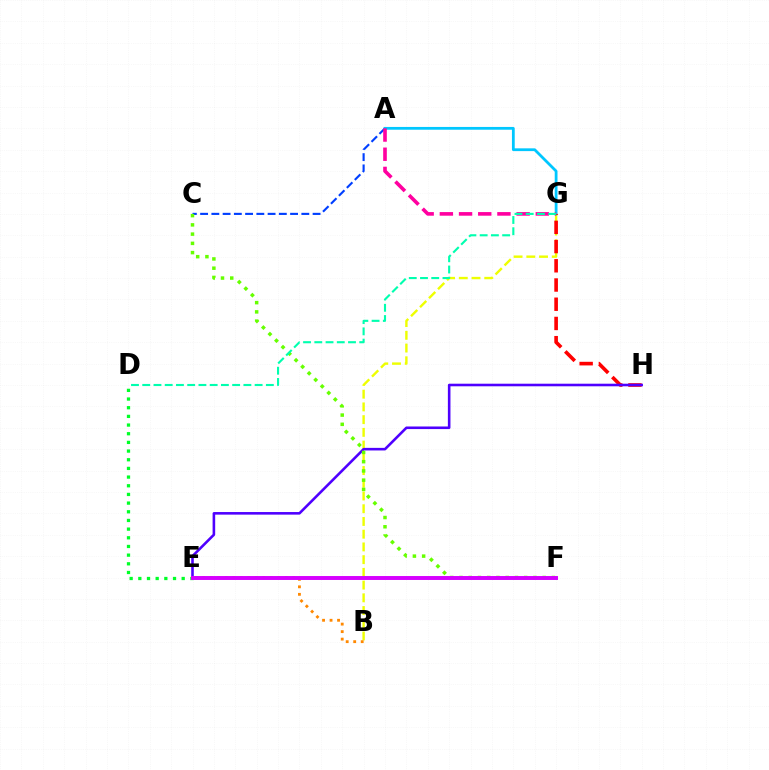{('B', 'G'): [{'color': '#eeff00', 'line_style': 'dashed', 'thickness': 1.73}], ('A', 'C'): [{'color': '#003fff', 'line_style': 'dashed', 'thickness': 1.53}], ('A', 'G'): [{'color': '#00c7ff', 'line_style': 'solid', 'thickness': 2.0}, {'color': '#ff00a0', 'line_style': 'dashed', 'thickness': 2.61}], ('B', 'E'): [{'color': '#ff8800', 'line_style': 'dotted', 'thickness': 2.04}], ('G', 'H'): [{'color': '#ff0000', 'line_style': 'dashed', 'thickness': 2.61}], ('E', 'H'): [{'color': '#4f00ff', 'line_style': 'solid', 'thickness': 1.86}], ('D', 'E'): [{'color': '#00ff27', 'line_style': 'dotted', 'thickness': 2.36}], ('C', 'F'): [{'color': '#66ff00', 'line_style': 'dotted', 'thickness': 2.51}], ('E', 'F'): [{'color': '#d600ff', 'line_style': 'solid', 'thickness': 2.83}], ('D', 'G'): [{'color': '#00ffaf', 'line_style': 'dashed', 'thickness': 1.53}]}